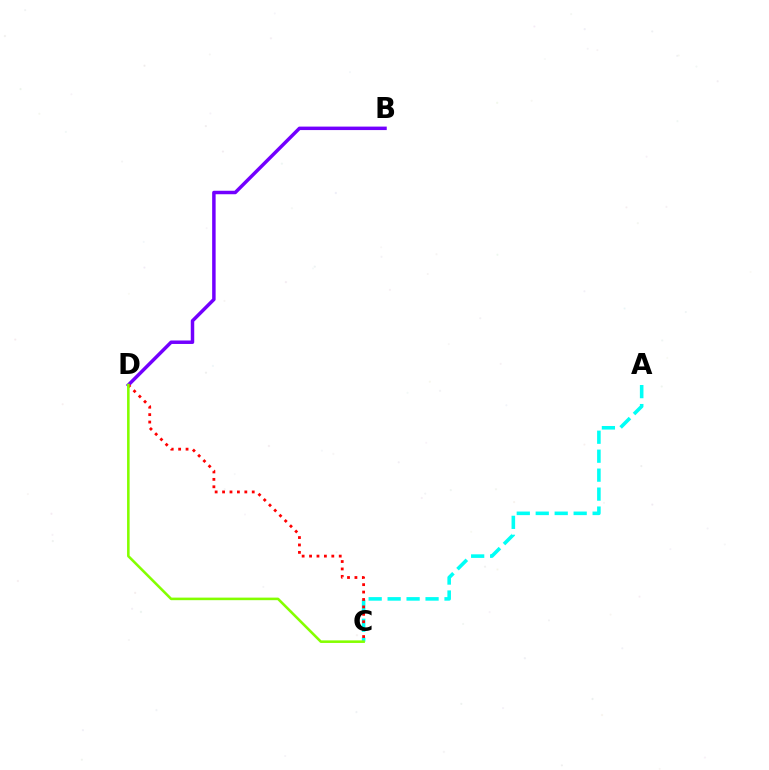{('A', 'C'): [{'color': '#00fff6', 'line_style': 'dashed', 'thickness': 2.58}], ('B', 'D'): [{'color': '#7200ff', 'line_style': 'solid', 'thickness': 2.5}], ('C', 'D'): [{'color': '#ff0000', 'line_style': 'dotted', 'thickness': 2.02}, {'color': '#84ff00', 'line_style': 'solid', 'thickness': 1.85}]}